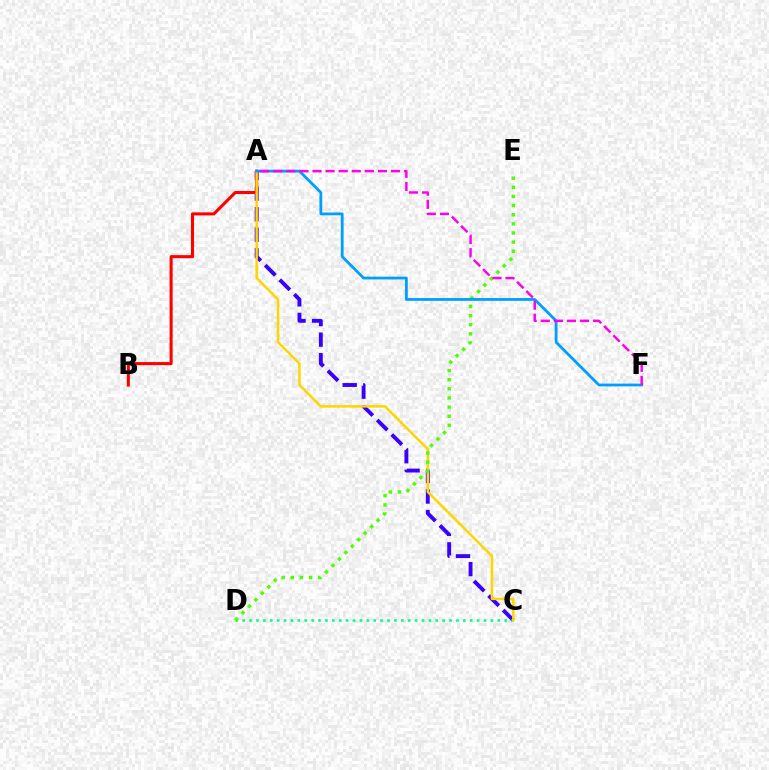{('A', 'C'): [{'color': '#3700ff', 'line_style': 'dashed', 'thickness': 2.79}, {'color': '#ffd500', 'line_style': 'solid', 'thickness': 1.79}], ('C', 'D'): [{'color': '#00ff86', 'line_style': 'dotted', 'thickness': 1.87}], ('A', 'B'): [{'color': '#ff0000', 'line_style': 'solid', 'thickness': 2.21}], ('D', 'E'): [{'color': '#4fff00', 'line_style': 'dotted', 'thickness': 2.48}], ('A', 'F'): [{'color': '#009eff', 'line_style': 'solid', 'thickness': 2.0}, {'color': '#ff00ed', 'line_style': 'dashed', 'thickness': 1.78}]}